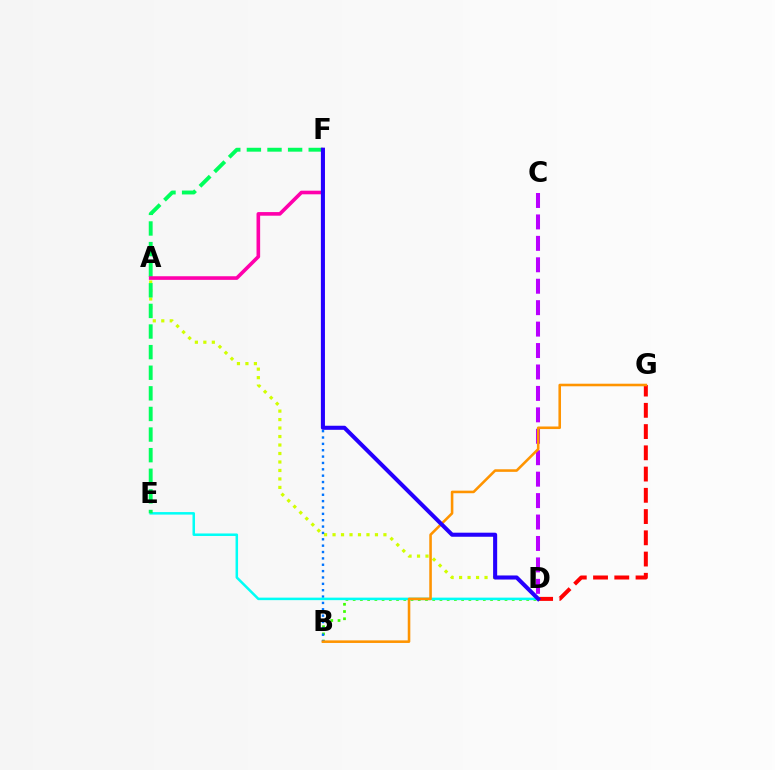{('C', 'D'): [{'color': '#b900ff', 'line_style': 'dashed', 'thickness': 2.91}], ('A', 'D'): [{'color': '#d1ff00', 'line_style': 'dotted', 'thickness': 2.3}], ('D', 'G'): [{'color': '#ff0000', 'line_style': 'dashed', 'thickness': 2.89}], ('B', 'D'): [{'color': '#3dff00', 'line_style': 'dotted', 'thickness': 1.96}], ('B', 'F'): [{'color': '#0074ff', 'line_style': 'dotted', 'thickness': 1.73}], ('D', 'E'): [{'color': '#00fff6', 'line_style': 'solid', 'thickness': 1.81}], ('B', 'G'): [{'color': '#ff9400', 'line_style': 'solid', 'thickness': 1.85}], ('E', 'F'): [{'color': '#00ff5c', 'line_style': 'dashed', 'thickness': 2.8}], ('A', 'F'): [{'color': '#ff00ac', 'line_style': 'solid', 'thickness': 2.61}], ('D', 'F'): [{'color': '#2500ff', 'line_style': 'solid', 'thickness': 2.92}]}